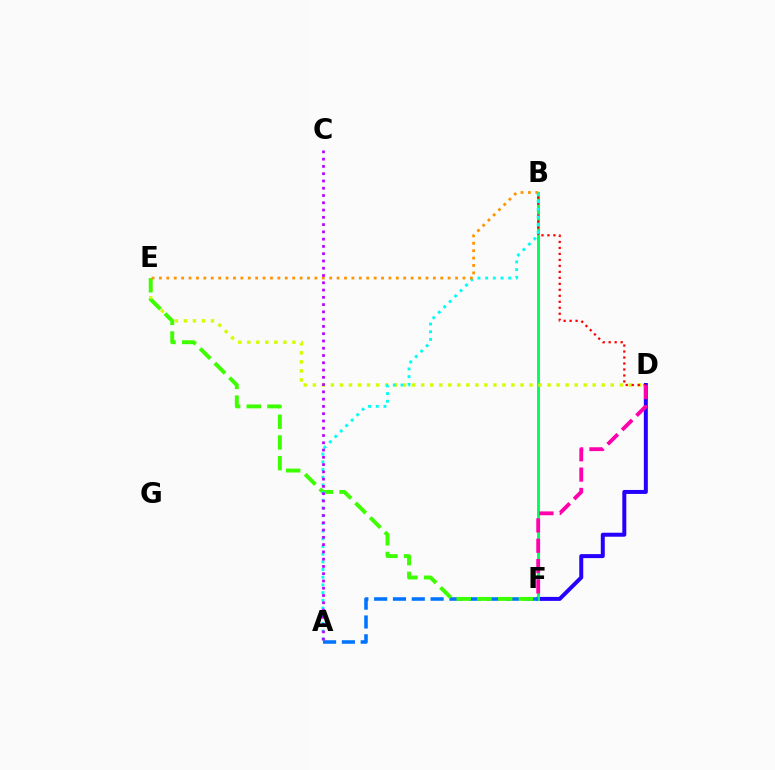{('D', 'F'): [{'color': '#2500ff', 'line_style': 'solid', 'thickness': 2.87}, {'color': '#ff00ac', 'line_style': 'dashed', 'thickness': 2.76}], ('B', 'F'): [{'color': '#00ff5c', 'line_style': 'solid', 'thickness': 2.1}], ('D', 'E'): [{'color': '#d1ff00', 'line_style': 'dotted', 'thickness': 2.45}], ('A', 'F'): [{'color': '#0074ff', 'line_style': 'dashed', 'thickness': 2.56}], ('E', 'F'): [{'color': '#3dff00', 'line_style': 'dashed', 'thickness': 2.81}], ('B', 'D'): [{'color': '#ff0000', 'line_style': 'dotted', 'thickness': 1.63}], ('A', 'B'): [{'color': '#00fff6', 'line_style': 'dotted', 'thickness': 2.09}], ('B', 'E'): [{'color': '#ff9400', 'line_style': 'dotted', 'thickness': 2.01}], ('A', 'C'): [{'color': '#b900ff', 'line_style': 'dotted', 'thickness': 1.98}]}